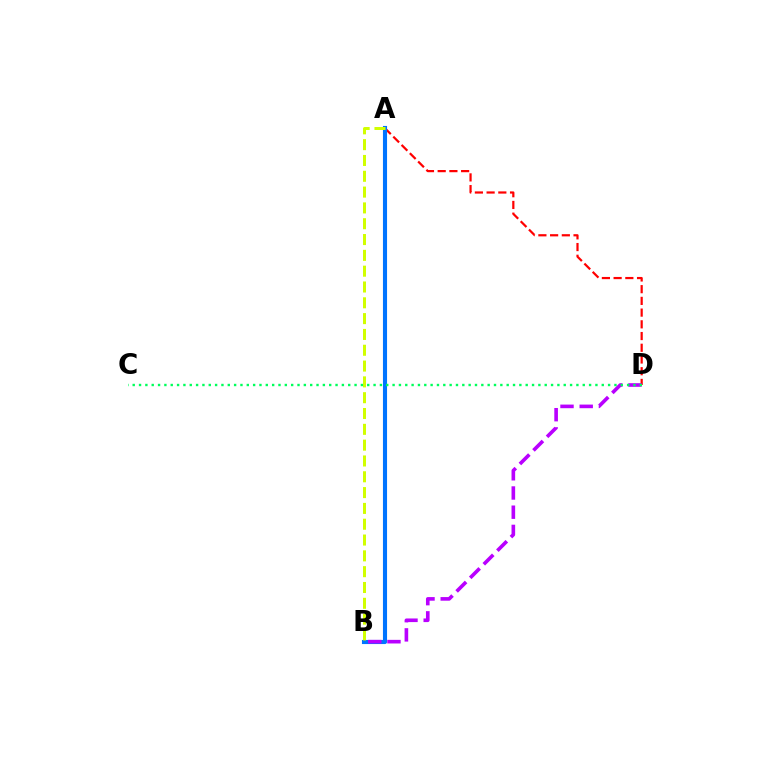{('A', 'D'): [{'color': '#ff0000', 'line_style': 'dashed', 'thickness': 1.59}], ('A', 'B'): [{'color': '#0074ff', 'line_style': 'solid', 'thickness': 2.95}, {'color': '#d1ff00', 'line_style': 'dashed', 'thickness': 2.15}], ('B', 'D'): [{'color': '#b900ff', 'line_style': 'dashed', 'thickness': 2.61}], ('C', 'D'): [{'color': '#00ff5c', 'line_style': 'dotted', 'thickness': 1.72}]}